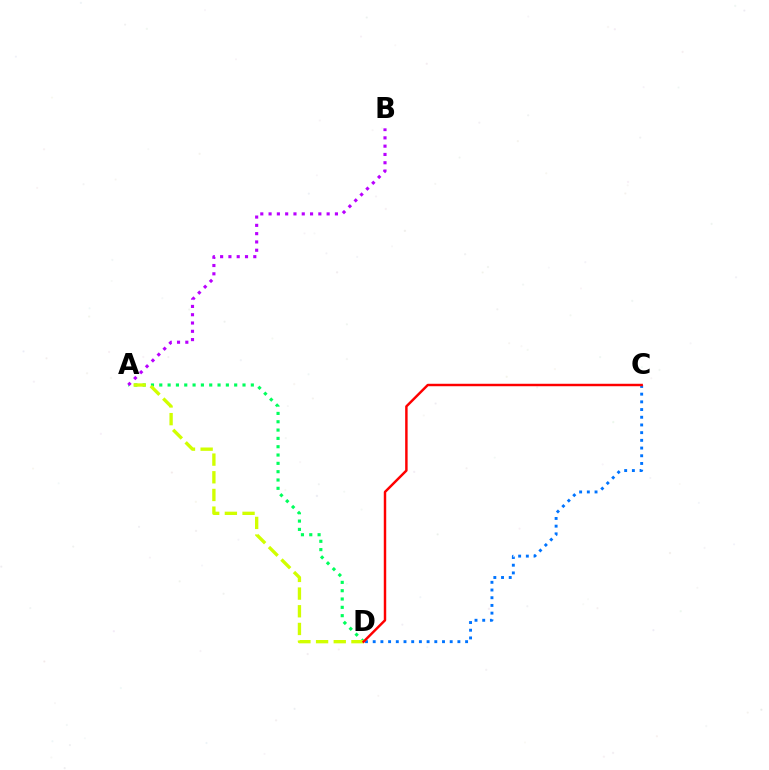{('A', 'D'): [{'color': '#00ff5c', 'line_style': 'dotted', 'thickness': 2.26}, {'color': '#d1ff00', 'line_style': 'dashed', 'thickness': 2.4}], ('C', 'D'): [{'color': '#0074ff', 'line_style': 'dotted', 'thickness': 2.09}, {'color': '#ff0000', 'line_style': 'solid', 'thickness': 1.77}], ('A', 'B'): [{'color': '#b900ff', 'line_style': 'dotted', 'thickness': 2.25}]}